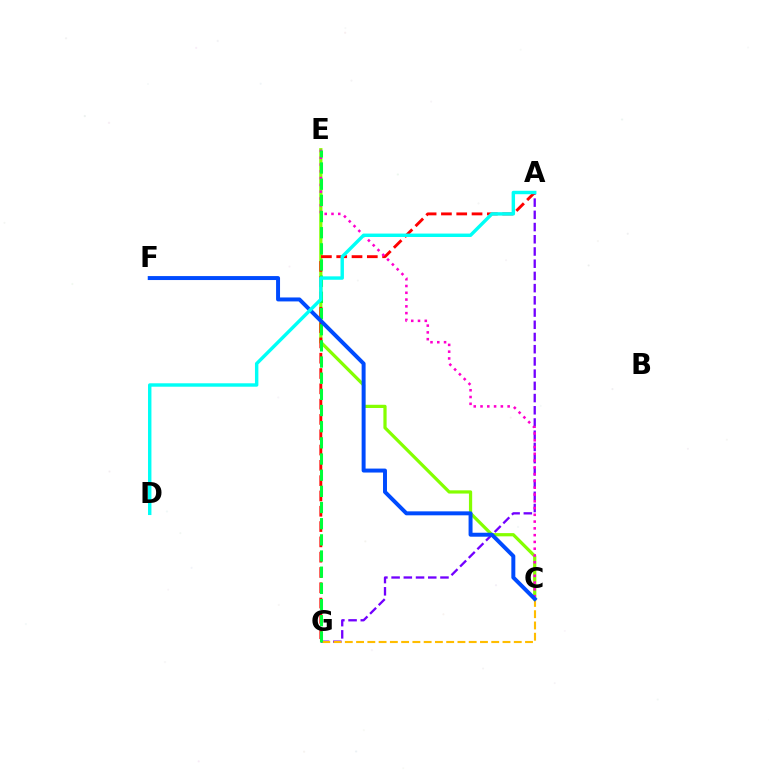{('C', 'E'): [{'color': '#84ff00', 'line_style': 'solid', 'thickness': 2.32}, {'color': '#ff00cf', 'line_style': 'dotted', 'thickness': 1.84}], ('A', 'G'): [{'color': '#7200ff', 'line_style': 'dashed', 'thickness': 1.66}, {'color': '#ff0000', 'line_style': 'dashed', 'thickness': 2.08}], ('C', 'G'): [{'color': '#ffbd00', 'line_style': 'dashed', 'thickness': 1.53}], ('E', 'G'): [{'color': '#00ff39', 'line_style': 'dashed', 'thickness': 2.2}], ('C', 'F'): [{'color': '#004bff', 'line_style': 'solid', 'thickness': 2.85}], ('A', 'D'): [{'color': '#00fff6', 'line_style': 'solid', 'thickness': 2.46}]}